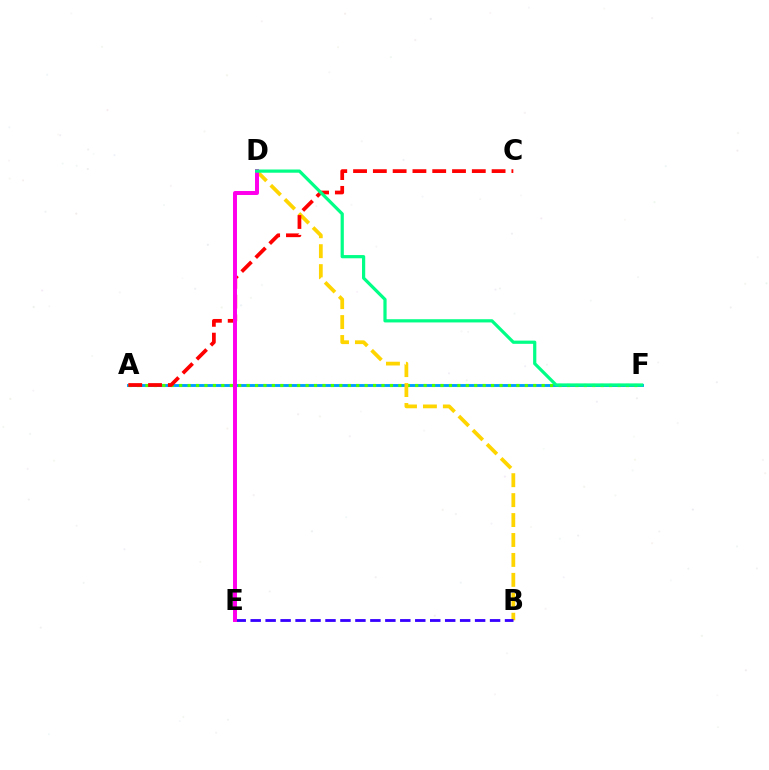{('A', 'F'): [{'color': '#009eff', 'line_style': 'solid', 'thickness': 2.08}, {'color': '#4fff00', 'line_style': 'dotted', 'thickness': 2.29}], ('B', 'D'): [{'color': '#ffd500', 'line_style': 'dashed', 'thickness': 2.71}], ('B', 'E'): [{'color': '#3700ff', 'line_style': 'dashed', 'thickness': 2.03}], ('A', 'C'): [{'color': '#ff0000', 'line_style': 'dashed', 'thickness': 2.69}], ('D', 'E'): [{'color': '#ff00ed', 'line_style': 'solid', 'thickness': 2.86}], ('D', 'F'): [{'color': '#00ff86', 'line_style': 'solid', 'thickness': 2.31}]}